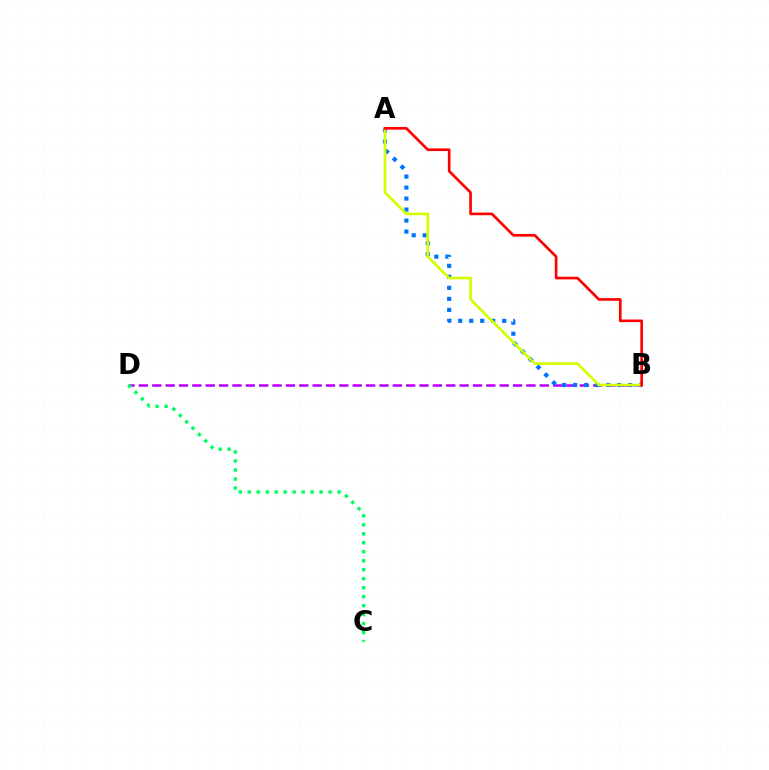{('B', 'D'): [{'color': '#b900ff', 'line_style': 'dashed', 'thickness': 1.82}], ('C', 'D'): [{'color': '#00ff5c', 'line_style': 'dotted', 'thickness': 2.44}], ('A', 'B'): [{'color': '#0074ff', 'line_style': 'dotted', 'thickness': 2.99}, {'color': '#d1ff00', 'line_style': 'solid', 'thickness': 1.93}, {'color': '#ff0000', 'line_style': 'solid', 'thickness': 1.91}]}